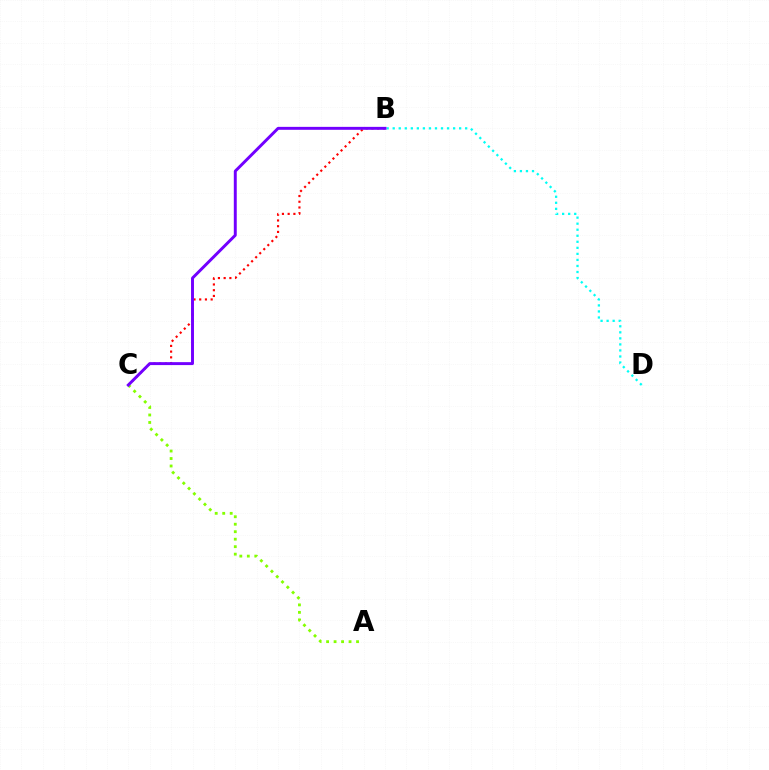{('B', 'D'): [{'color': '#00fff6', 'line_style': 'dotted', 'thickness': 1.64}], ('B', 'C'): [{'color': '#ff0000', 'line_style': 'dotted', 'thickness': 1.56}, {'color': '#7200ff', 'line_style': 'solid', 'thickness': 2.12}], ('A', 'C'): [{'color': '#84ff00', 'line_style': 'dotted', 'thickness': 2.03}]}